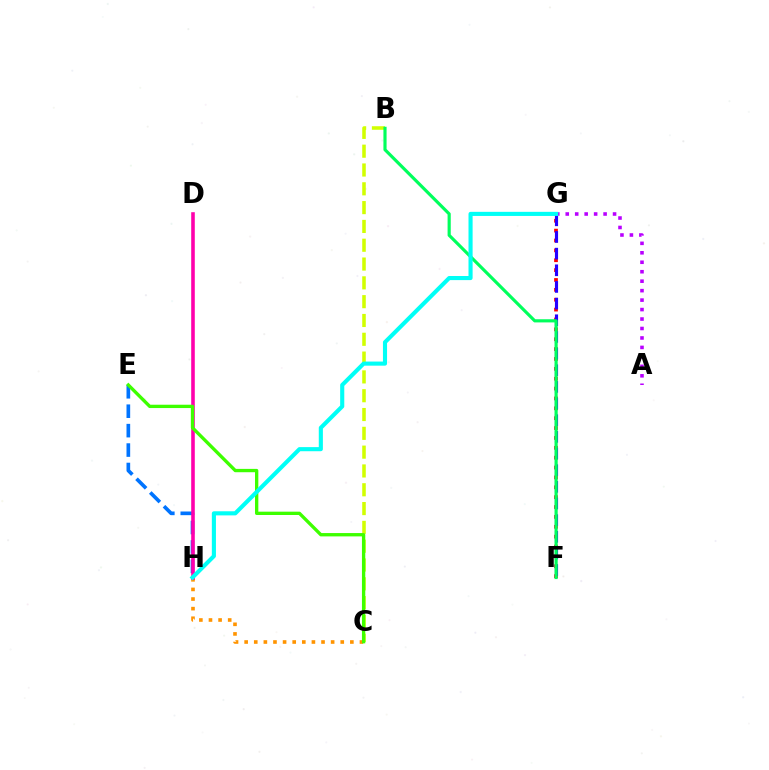{('B', 'C'): [{'color': '#d1ff00', 'line_style': 'dashed', 'thickness': 2.56}], ('C', 'H'): [{'color': '#ff9400', 'line_style': 'dotted', 'thickness': 2.61}], ('F', 'G'): [{'color': '#ff0000', 'line_style': 'dotted', 'thickness': 2.68}, {'color': '#2500ff', 'line_style': 'dashed', 'thickness': 2.26}], ('E', 'H'): [{'color': '#0074ff', 'line_style': 'dashed', 'thickness': 2.64}], ('D', 'H'): [{'color': '#ff00ac', 'line_style': 'solid', 'thickness': 2.58}], ('A', 'G'): [{'color': '#b900ff', 'line_style': 'dotted', 'thickness': 2.57}], ('B', 'F'): [{'color': '#00ff5c', 'line_style': 'solid', 'thickness': 2.27}], ('C', 'E'): [{'color': '#3dff00', 'line_style': 'solid', 'thickness': 2.4}], ('G', 'H'): [{'color': '#00fff6', 'line_style': 'solid', 'thickness': 2.96}]}